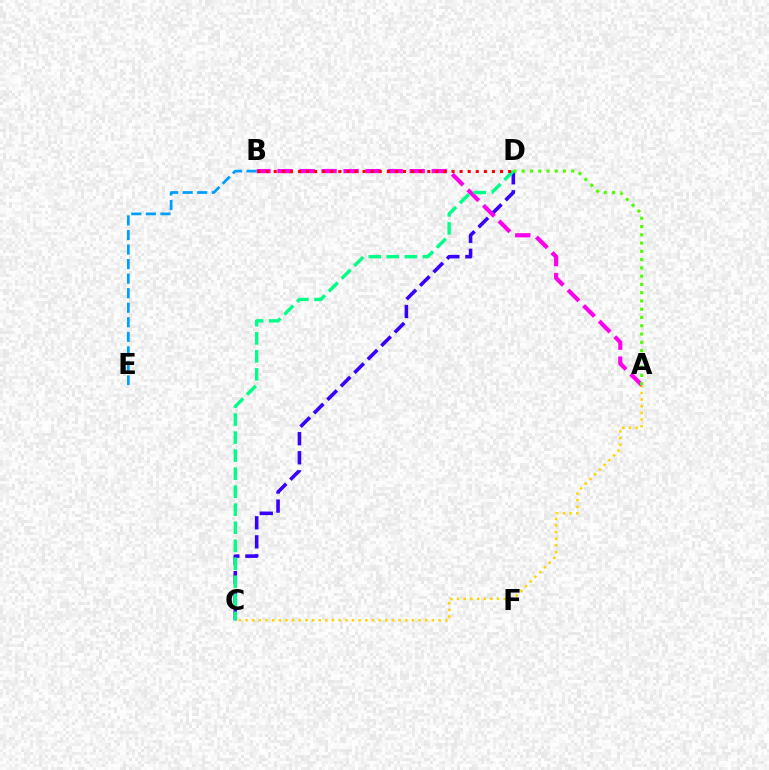{('C', 'D'): [{'color': '#3700ff', 'line_style': 'dashed', 'thickness': 2.59}, {'color': '#00ff86', 'line_style': 'dashed', 'thickness': 2.45}], ('A', 'C'): [{'color': '#ffd500', 'line_style': 'dotted', 'thickness': 1.81}], ('A', 'B'): [{'color': '#ff00ed', 'line_style': 'dashed', 'thickness': 2.99}], ('A', 'D'): [{'color': '#4fff00', 'line_style': 'dotted', 'thickness': 2.25}], ('B', 'E'): [{'color': '#009eff', 'line_style': 'dashed', 'thickness': 1.98}], ('B', 'D'): [{'color': '#ff0000', 'line_style': 'dotted', 'thickness': 2.2}]}